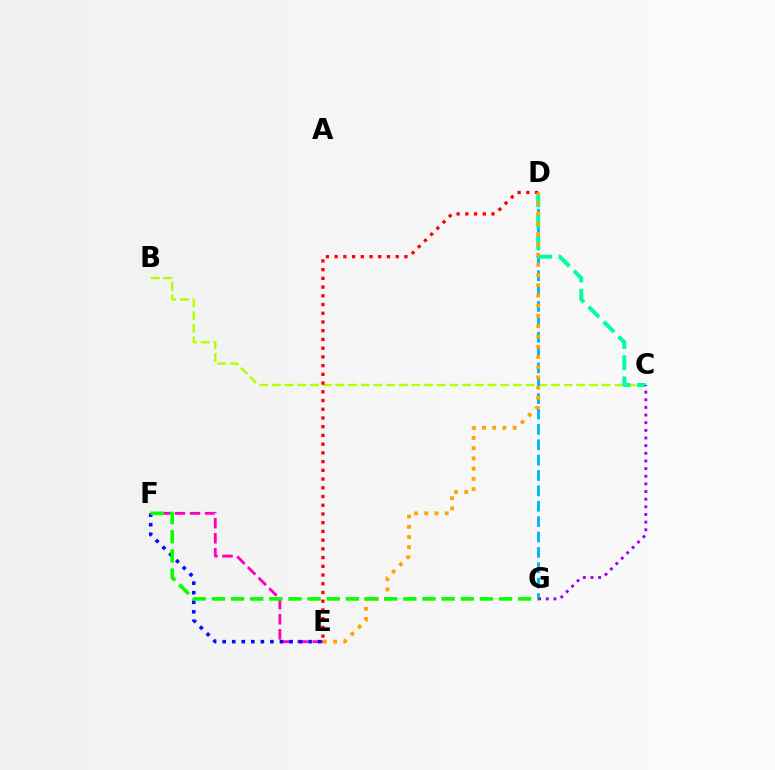{('E', 'F'): [{'color': '#ff00bd', 'line_style': 'dashed', 'thickness': 2.05}, {'color': '#0010ff', 'line_style': 'dotted', 'thickness': 2.59}], ('B', 'C'): [{'color': '#b3ff00', 'line_style': 'dashed', 'thickness': 1.72}], ('D', 'G'): [{'color': '#00b5ff', 'line_style': 'dashed', 'thickness': 2.09}], ('C', 'D'): [{'color': '#00ff9d', 'line_style': 'dashed', 'thickness': 2.87}], ('C', 'G'): [{'color': '#9b00ff', 'line_style': 'dotted', 'thickness': 2.08}], ('D', 'E'): [{'color': '#ff0000', 'line_style': 'dotted', 'thickness': 2.37}, {'color': '#ffa500', 'line_style': 'dotted', 'thickness': 2.78}], ('F', 'G'): [{'color': '#08ff00', 'line_style': 'dashed', 'thickness': 2.6}]}